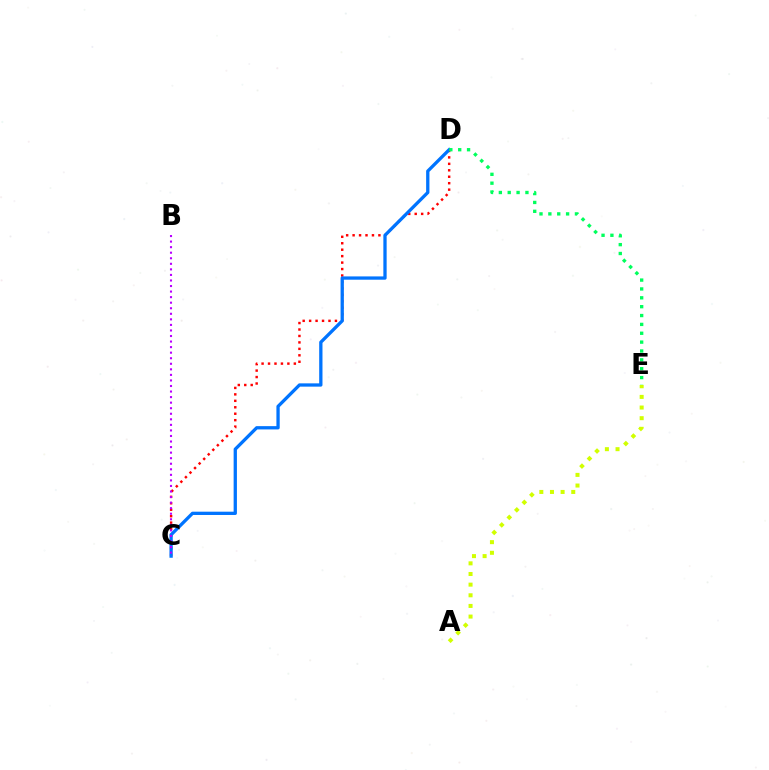{('A', 'E'): [{'color': '#d1ff00', 'line_style': 'dotted', 'thickness': 2.89}], ('C', 'D'): [{'color': '#ff0000', 'line_style': 'dotted', 'thickness': 1.75}, {'color': '#0074ff', 'line_style': 'solid', 'thickness': 2.37}], ('B', 'C'): [{'color': '#b900ff', 'line_style': 'dotted', 'thickness': 1.51}], ('D', 'E'): [{'color': '#00ff5c', 'line_style': 'dotted', 'thickness': 2.41}]}